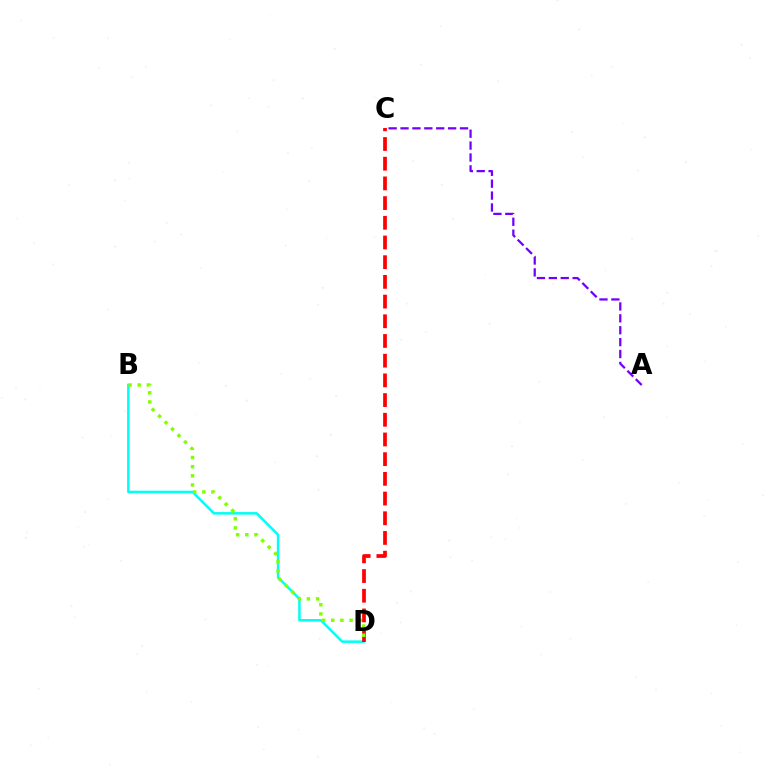{('B', 'D'): [{'color': '#00fff6', 'line_style': 'solid', 'thickness': 1.81}, {'color': '#84ff00', 'line_style': 'dotted', 'thickness': 2.49}], ('C', 'D'): [{'color': '#ff0000', 'line_style': 'dashed', 'thickness': 2.68}], ('A', 'C'): [{'color': '#7200ff', 'line_style': 'dashed', 'thickness': 1.62}]}